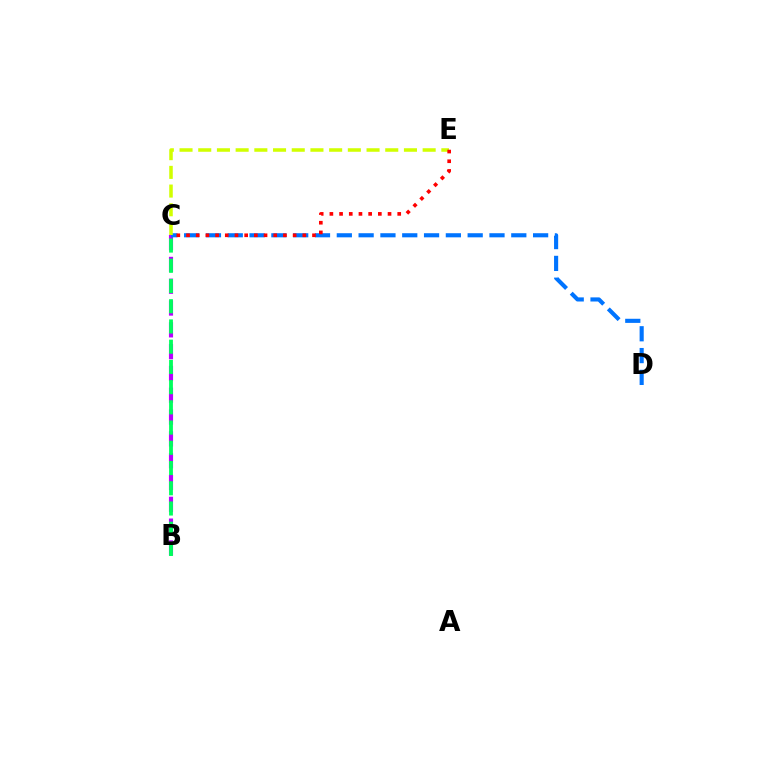{('B', 'C'): [{'color': '#b900ff', 'line_style': 'dashed', 'thickness': 2.96}, {'color': '#00ff5c', 'line_style': 'dashed', 'thickness': 2.75}], ('C', 'D'): [{'color': '#0074ff', 'line_style': 'dashed', 'thickness': 2.96}], ('C', 'E'): [{'color': '#d1ff00', 'line_style': 'dashed', 'thickness': 2.54}, {'color': '#ff0000', 'line_style': 'dotted', 'thickness': 2.63}]}